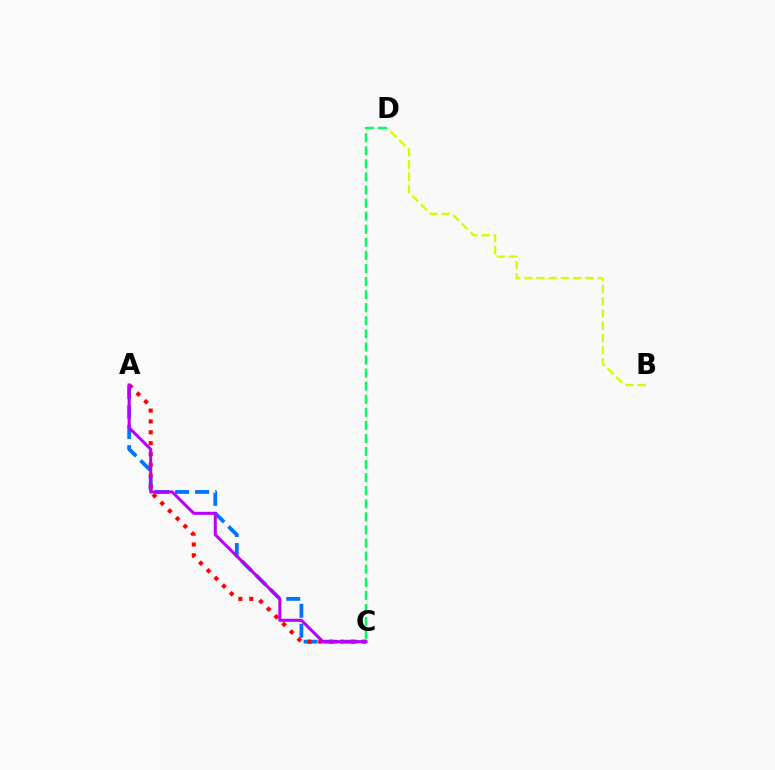{('A', 'C'): [{'color': '#0074ff', 'line_style': 'dashed', 'thickness': 2.72}, {'color': '#ff0000', 'line_style': 'dotted', 'thickness': 2.95}, {'color': '#b900ff', 'line_style': 'solid', 'thickness': 2.2}], ('C', 'D'): [{'color': '#00ff5c', 'line_style': 'dashed', 'thickness': 1.78}], ('B', 'D'): [{'color': '#d1ff00', 'line_style': 'dashed', 'thickness': 1.66}]}